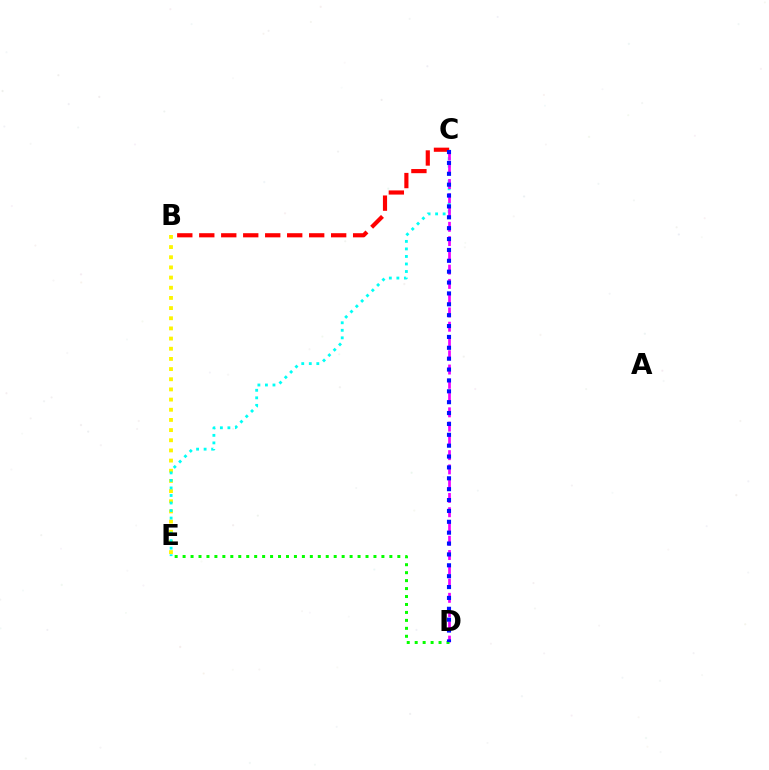{('B', 'E'): [{'color': '#fcf500', 'line_style': 'dotted', 'thickness': 2.76}], ('C', 'E'): [{'color': '#00fff6', 'line_style': 'dotted', 'thickness': 2.05}], ('C', 'D'): [{'color': '#ee00ff', 'line_style': 'dashed', 'thickness': 1.94}, {'color': '#0010ff', 'line_style': 'dotted', 'thickness': 2.95}], ('D', 'E'): [{'color': '#08ff00', 'line_style': 'dotted', 'thickness': 2.16}], ('B', 'C'): [{'color': '#ff0000', 'line_style': 'dashed', 'thickness': 2.99}]}